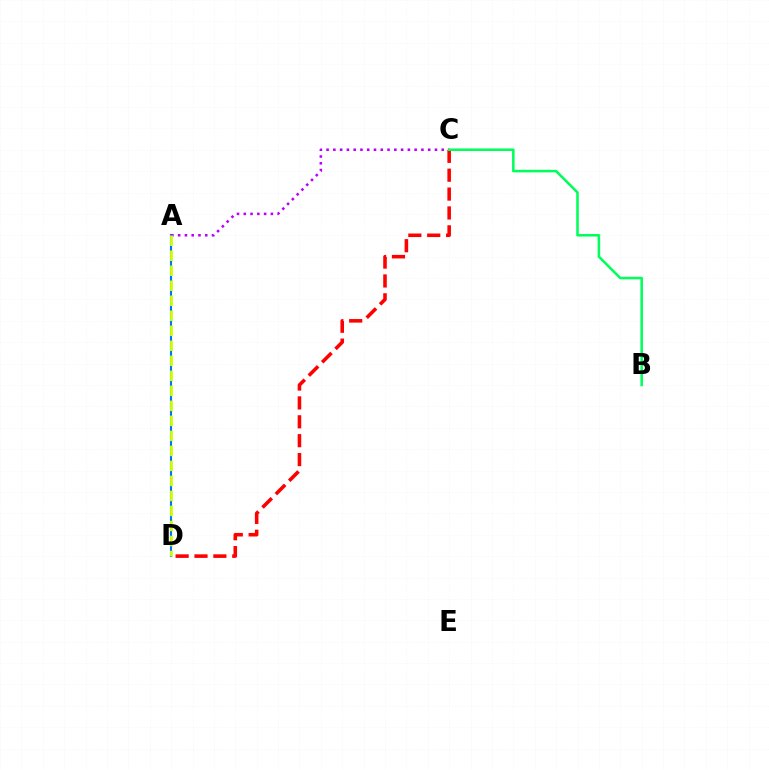{('A', 'D'): [{'color': '#0074ff', 'line_style': 'solid', 'thickness': 1.54}, {'color': '#d1ff00', 'line_style': 'dashed', 'thickness': 2.04}], ('A', 'C'): [{'color': '#b900ff', 'line_style': 'dotted', 'thickness': 1.84}], ('C', 'D'): [{'color': '#ff0000', 'line_style': 'dashed', 'thickness': 2.56}], ('B', 'C'): [{'color': '#00ff5c', 'line_style': 'solid', 'thickness': 1.84}]}